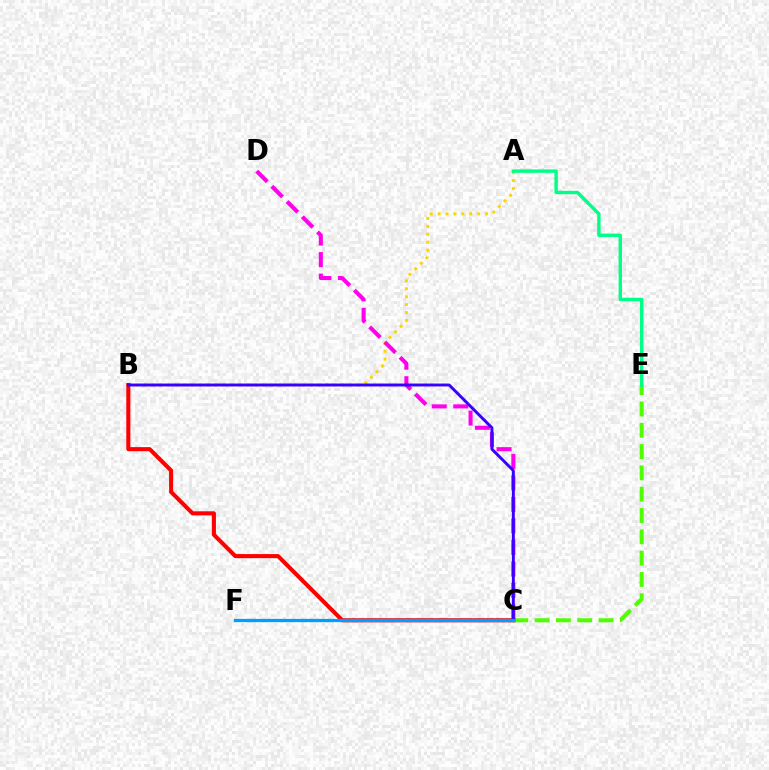{('A', 'B'): [{'color': '#ffd500', 'line_style': 'dotted', 'thickness': 2.15}], ('C', 'E'): [{'color': '#4fff00', 'line_style': 'dashed', 'thickness': 2.9}], ('C', 'D'): [{'color': '#ff00ed', 'line_style': 'dashed', 'thickness': 2.92}], ('B', 'C'): [{'color': '#ff0000', 'line_style': 'solid', 'thickness': 2.94}, {'color': '#3700ff', 'line_style': 'solid', 'thickness': 2.1}], ('C', 'F'): [{'color': '#009eff', 'line_style': 'solid', 'thickness': 2.37}], ('A', 'E'): [{'color': '#00ff86', 'line_style': 'solid', 'thickness': 2.44}]}